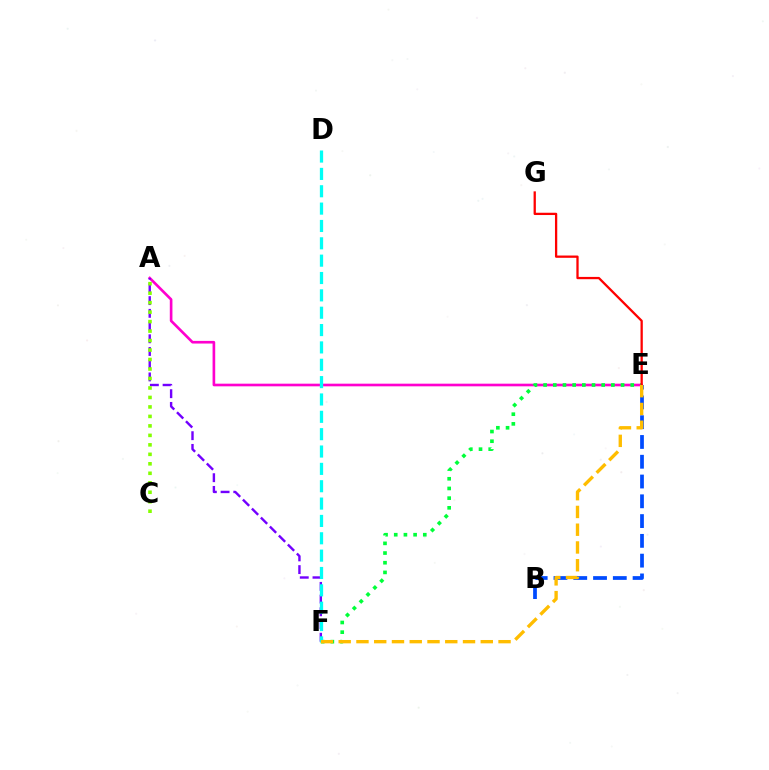{('A', 'E'): [{'color': '#ff00cf', 'line_style': 'solid', 'thickness': 1.9}], ('A', 'F'): [{'color': '#7200ff', 'line_style': 'dashed', 'thickness': 1.73}], ('B', 'E'): [{'color': '#004bff', 'line_style': 'dashed', 'thickness': 2.69}], ('E', 'F'): [{'color': '#00ff39', 'line_style': 'dotted', 'thickness': 2.63}, {'color': '#ffbd00', 'line_style': 'dashed', 'thickness': 2.41}], ('E', 'G'): [{'color': '#ff0000', 'line_style': 'solid', 'thickness': 1.65}], ('D', 'F'): [{'color': '#00fff6', 'line_style': 'dashed', 'thickness': 2.36}], ('A', 'C'): [{'color': '#84ff00', 'line_style': 'dotted', 'thickness': 2.58}]}